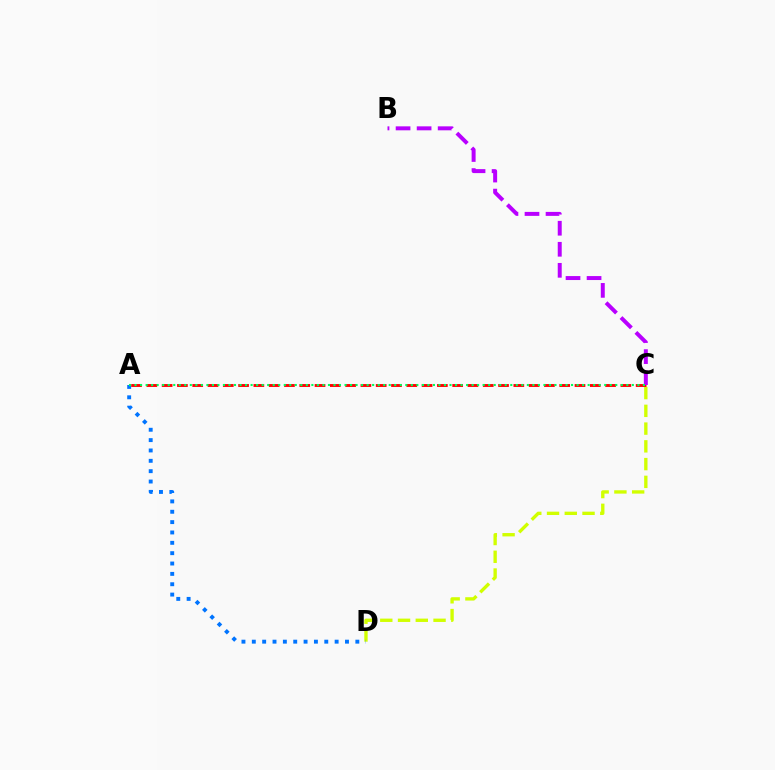{('C', 'D'): [{'color': '#d1ff00', 'line_style': 'dashed', 'thickness': 2.41}], ('A', 'D'): [{'color': '#0074ff', 'line_style': 'dotted', 'thickness': 2.81}], ('A', 'C'): [{'color': '#ff0000', 'line_style': 'dashed', 'thickness': 2.08}, {'color': '#00ff5c', 'line_style': 'dotted', 'thickness': 1.5}], ('B', 'C'): [{'color': '#b900ff', 'line_style': 'dashed', 'thickness': 2.86}]}